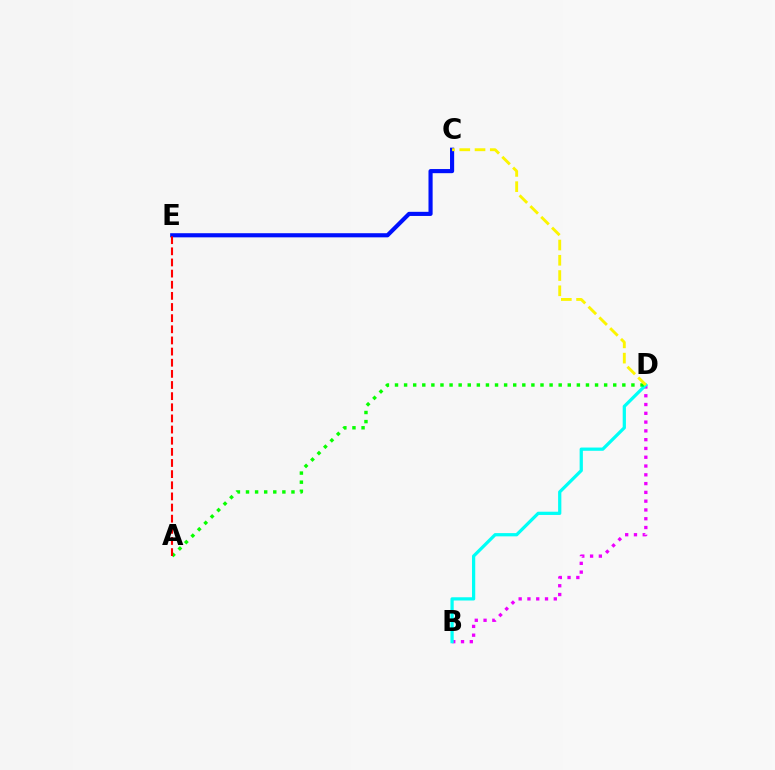{('B', 'D'): [{'color': '#ee00ff', 'line_style': 'dotted', 'thickness': 2.39}, {'color': '#00fff6', 'line_style': 'solid', 'thickness': 2.33}], ('A', 'D'): [{'color': '#08ff00', 'line_style': 'dotted', 'thickness': 2.47}], ('C', 'E'): [{'color': '#0010ff', 'line_style': 'solid', 'thickness': 2.98}], ('C', 'D'): [{'color': '#fcf500', 'line_style': 'dashed', 'thickness': 2.07}], ('A', 'E'): [{'color': '#ff0000', 'line_style': 'dashed', 'thickness': 1.51}]}